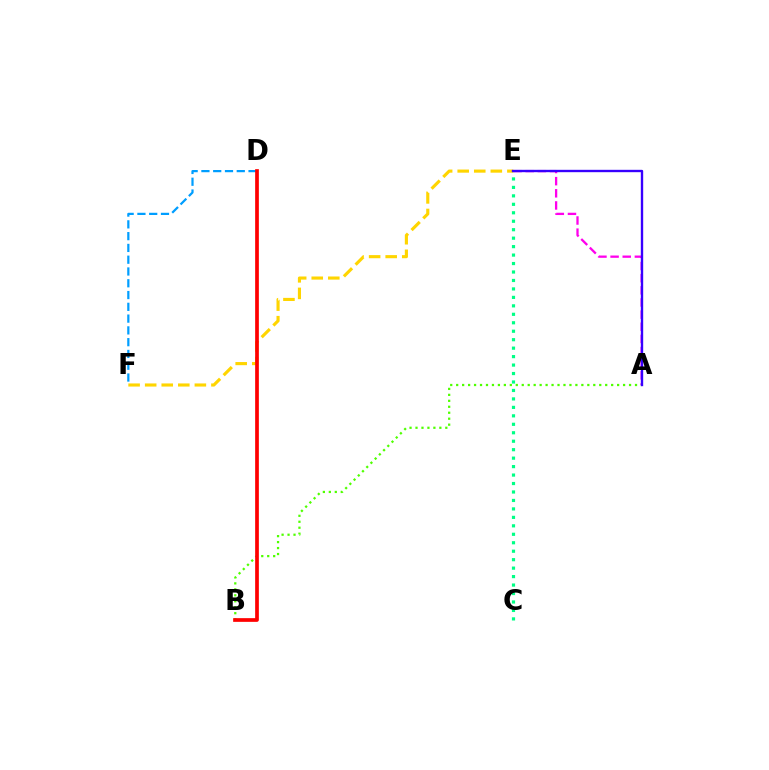{('A', 'B'): [{'color': '#4fff00', 'line_style': 'dotted', 'thickness': 1.62}], ('D', 'F'): [{'color': '#009eff', 'line_style': 'dashed', 'thickness': 1.6}], ('E', 'F'): [{'color': '#ffd500', 'line_style': 'dashed', 'thickness': 2.25}], ('A', 'E'): [{'color': '#ff00ed', 'line_style': 'dashed', 'thickness': 1.65}, {'color': '#3700ff', 'line_style': 'solid', 'thickness': 1.7}], ('B', 'D'): [{'color': '#ff0000', 'line_style': 'solid', 'thickness': 2.67}], ('C', 'E'): [{'color': '#00ff86', 'line_style': 'dotted', 'thickness': 2.3}]}